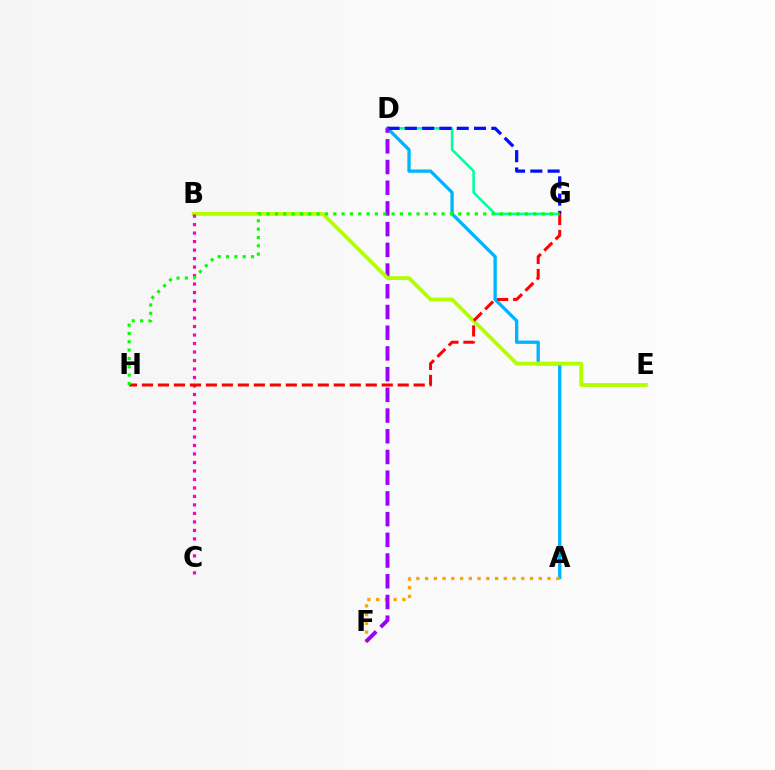{('D', 'G'): [{'color': '#00ff9d', 'line_style': 'solid', 'thickness': 1.85}, {'color': '#0010ff', 'line_style': 'dashed', 'thickness': 2.35}], ('A', 'D'): [{'color': '#00b5ff', 'line_style': 'solid', 'thickness': 2.39}], ('A', 'F'): [{'color': '#ffa500', 'line_style': 'dotted', 'thickness': 2.38}], ('D', 'F'): [{'color': '#9b00ff', 'line_style': 'dashed', 'thickness': 2.81}], ('B', 'E'): [{'color': '#b3ff00', 'line_style': 'solid', 'thickness': 2.76}], ('B', 'C'): [{'color': '#ff00bd', 'line_style': 'dotted', 'thickness': 2.31}], ('G', 'H'): [{'color': '#ff0000', 'line_style': 'dashed', 'thickness': 2.17}, {'color': '#08ff00', 'line_style': 'dotted', 'thickness': 2.26}]}